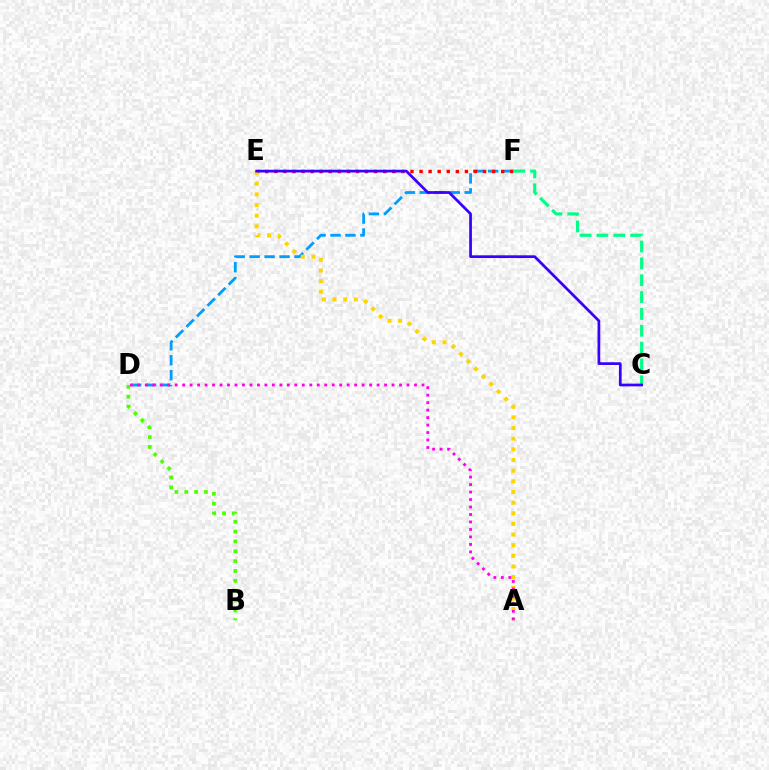{('D', 'F'): [{'color': '#009eff', 'line_style': 'dashed', 'thickness': 2.03}], ('E', 'F'): [{'color': '#ff0000', 'line_style': 'dotted', 'thickness': 2.47}], ('A', 'E'): [{'color': '#ffd500', 'line_style': 'dotted', 'thickness': 2.89}], ('C', 'F'): [{'color': '#00ff86', 'line_style': 'dashed', 'thickness': 2.29}], ('B', 'D'): [{'color': '#4fff00', 'line_style': 'dotted', 'thickness': 2.68}], ('A', 'D'): [{'color': '#ff00ed', 'line_style': 'dotted', 'thickness': 2.03}], ('C', 'E'): [{'color': '#3700ff', 'line_style': 'solid', 'thickness': 1.96}]}